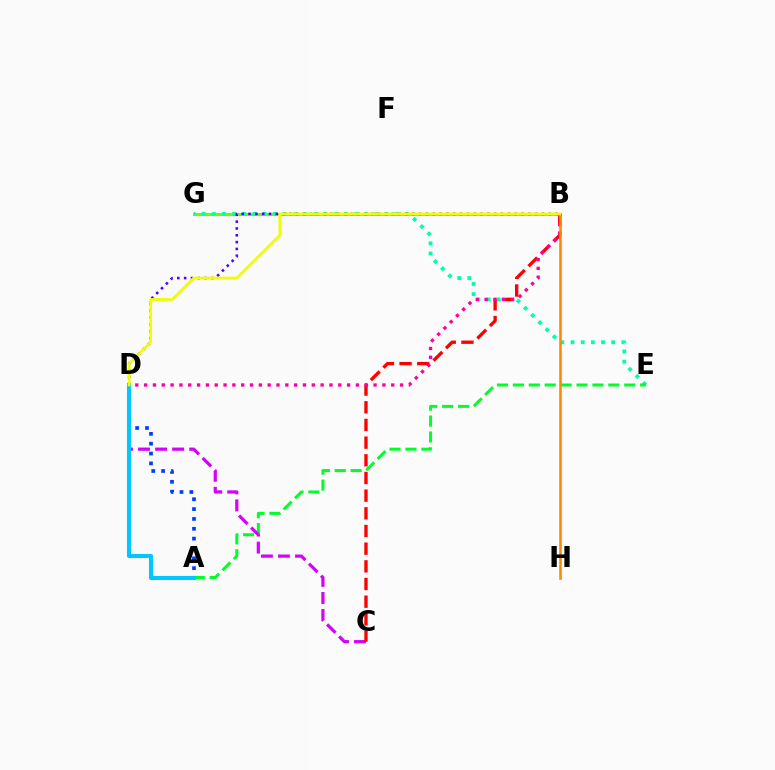{('B', 'G'): [{'color': '#66ff00', 'line_style': 'solid', 'thickness': 2.19}], ('E', 'G'): [{'color': '#00ffaf', 'line_style': 'dotted', 'thickness': 2.76}], ('A', 'E'): [{'color': '#00ff27', 'line_style': 'dashed', 'thickness': 2.16}], ('C', 'D'): [{'color': '#d600ff', 'line_style': 'dashed', 'thickness': 2.32}], ('A', 'D'): [{'color': '#003fff', 'line_style': 'dotted', 'thickness': 2.68}, {'color': '#00c7ff', 'line_style': 'solid', 'thickness': 2.92}], ('B', 'D'): [{'color': '#4f00ff', 'line_style': 'dotted', 'thickness': 1.85}, {'color': '#ff00a0', 'line_style': 'dotted', 'thickness': 2.4}, {'color': '#eeff00', 'line_style': 'solid', 'thickness': 1.97}], ('B', 'C'): [{'color': '#ff0000', 'line_style': 'dashed', 'thickness': 2.4}], ('B', 'H'): [{'color': '#ff8800', 'line_style': 'solid', 'thickness': 1.85}]}